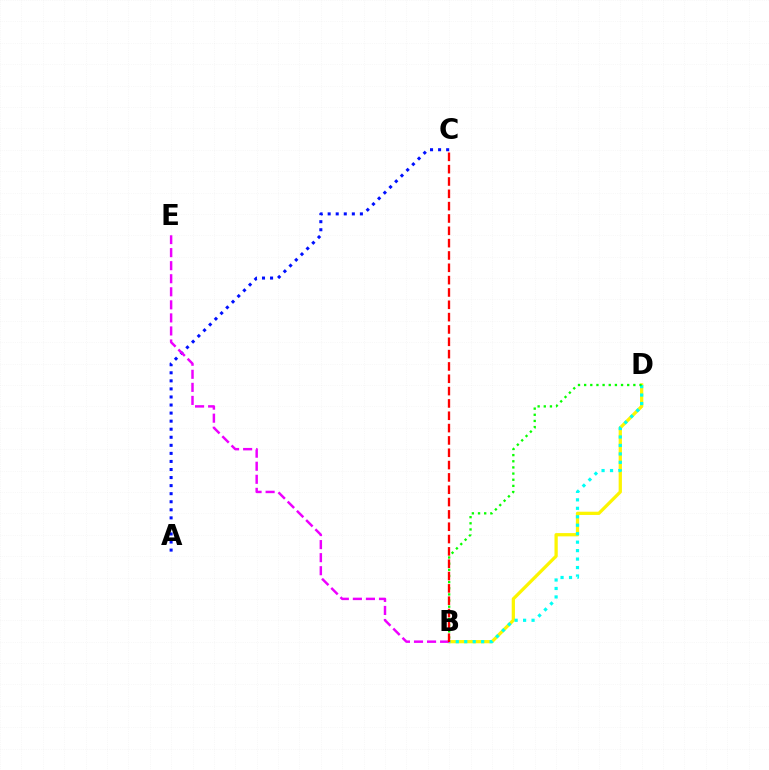{('B', 'D'): [{'color': '#fcf500', 'line_style': 'solid', 'thickness': 2.35}, {'color': '#00fff6', 'line_style': 'dotted', 'thickness': 2.3}, {'color': '#08ff00', 'line_style': 'dotted', 'thickness': 1.67}], ('A', 'C'): [{'color': '#0010ff', 'line_style': 'dotted', 'thickness': 2.19}], ('B', 'E'): [{'color': '#ee00ff', 'line_style': 'dashed', 'thickness': 1.77}], ('B', 'C'): [{'color': '#ff0000', 'line_style': 'dashed', 'thickness': 1.67}]}